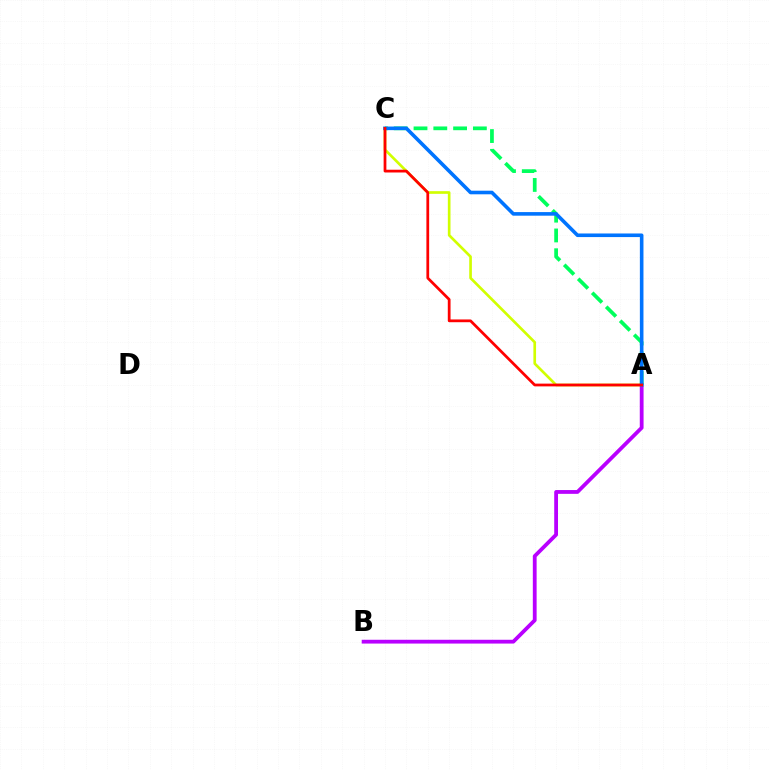{('A', 'B'): [{'color': '#b900ff', 'line_style': 'solid', 'thickness': 2.73}], ('A', 'C'): [{'color': '#00ff5c', 'line_style': 'dashed', 'thickness': 2.69}, {'color': '#d1ff00', 'line_style': 'solid', 'thickness': 1.92}, {'color': '#0074ff', 'line_style': 'solid', 'thickness': 2.59}, {'color': '#ff0000', 'line_style': 'solid', 'thickness': 1.99}]}